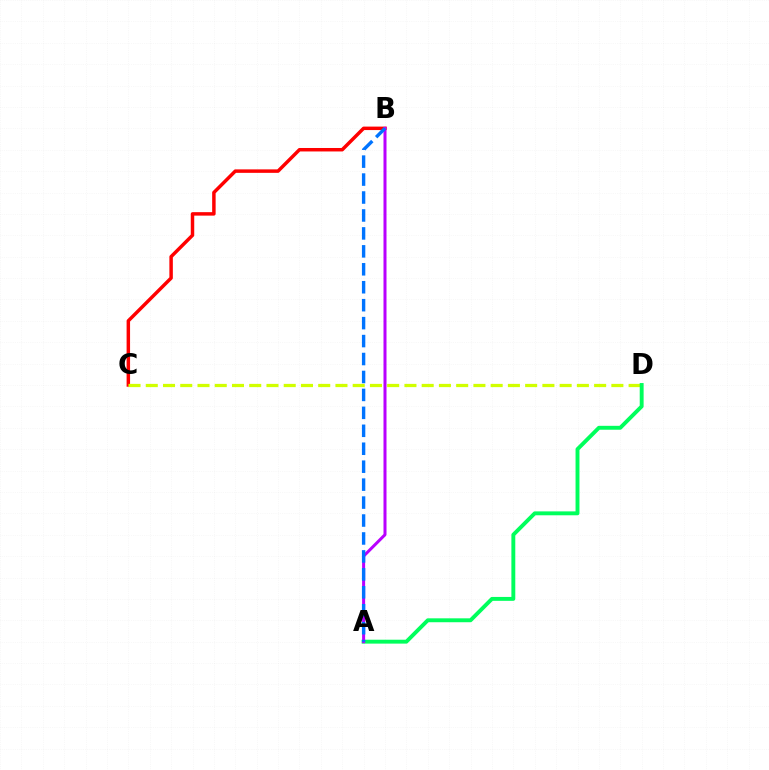{('B', 'C'): [{'color': '#ff0000', 'line_style': 'solid', 'thickness': 2.5}], ('C', 'D'): [{'color': '#d1ff00', 'line_style': 'dashed', 'thickness': 2.34}], ('A', 'D'): [{'color': '#00ff5c', 'line_style': 'solid', 'thickness': 2.81}], ('A', 'B'): [{'color': '#b900ff', 'line_style': 'solid', 'thickness': 2.17}, {'color': '#0074ff', 'line_style': 'dashed', 'thickness': 2.44}]}